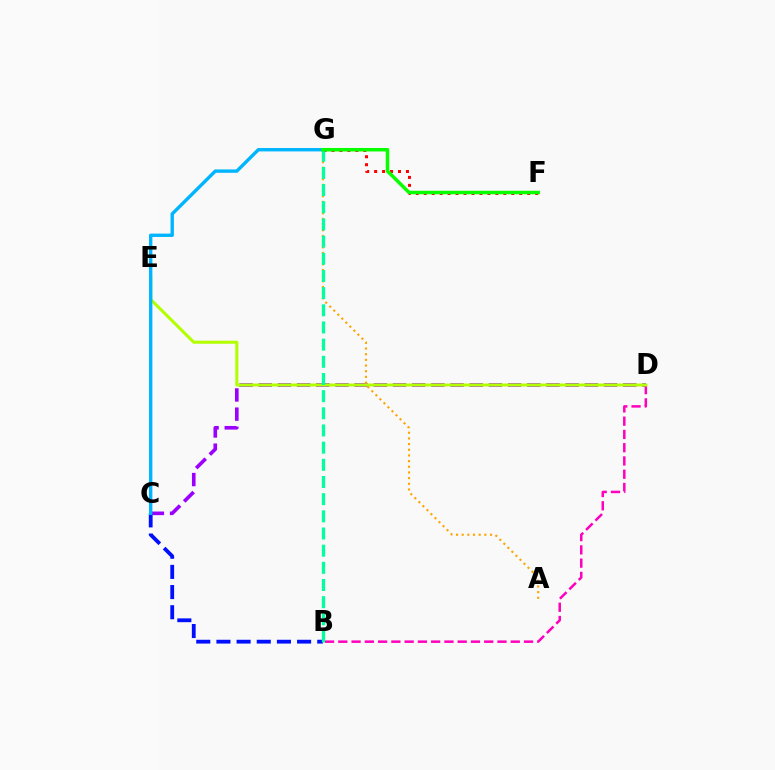{('C', 'D'): [{'color': '#9b00ff', 'line_style': 'dashed', 'thickness': 2.61}], ('F', 'G'): [{'color': '#ff0000', 'line_style': 'dotted', 'thickness': 2.16}, {'color': '#08ff00', 'line_style': 'solid', 'thickness': 2.51}], ('B', 'D'): [{'color': '#ff00bd', 'line_style': 'dashed', 'thickness': 1.8}], ('D', 'E'): [{'color': '#b3ff00', 'line_style': 'solid', 'thickness': 2.19}], ('B', 'C'): [{'color': '#0010ff', 'line_style': 'dashed', 'thickness': 2.74}], ('A', 'G'): [{'color': '#ffa500', 'line_style': 'dotted', 'thickness': 1.54}], ('C', 'G'): [{'color': '#00b5ff', 'line_style': 'solid', 'thickness': 2.43}], ('B', 'G'): [{'color': '#00ff9d', 'line_style': 'dashed', 'thickness': 2.33}]}